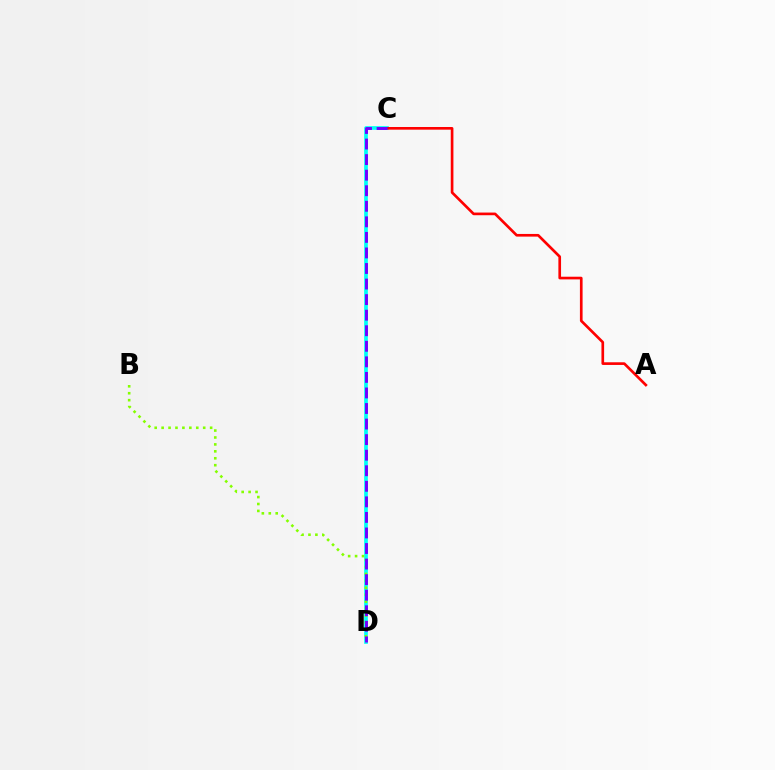{('C', 'D'): [{'color': '#00fff6', 'line_style': 'solid', 'thickness': 2.67}, {'color': '#7200ff', 'line_style': 'dashed', 'thickness': 2.11}], ('B', 'D'): [{'color': '#84ff00', 'line_style': 'dotted', 'thickness': 1.88}], ('A', 'C'): [{'color': '#ff0000', 'line_style': 'solid', 'thickness': 1.92}]}